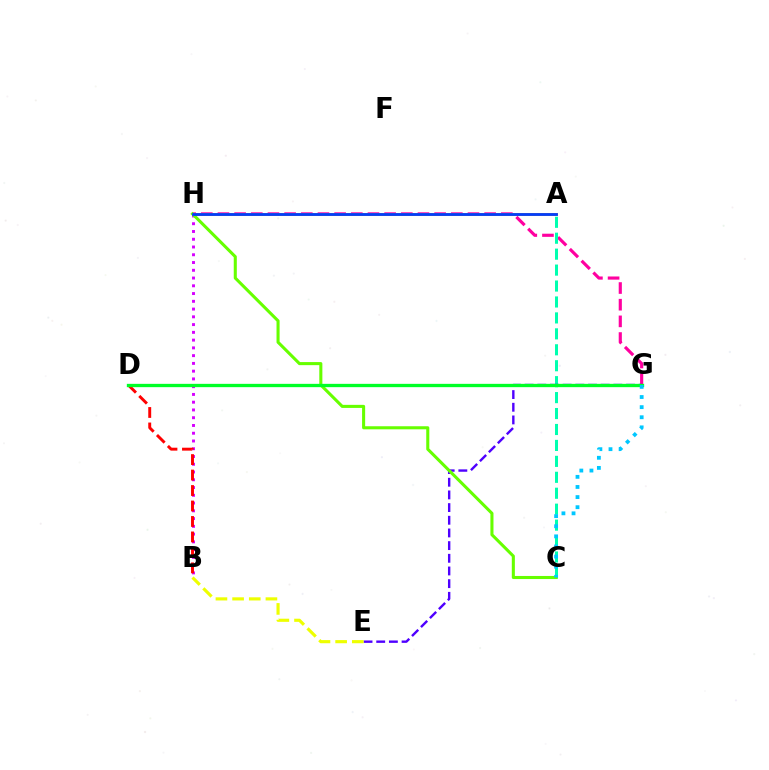{('G', 'H'): [{'color': '#ff00a0', 'line_style': 'dashed', 'thickness': 2.26}], ('A', 'C'): [{'color': '#00ffaf', 'line_style': 'dashed', 'thickness': 2.17}], ('A', 'H'): [{'color': '#ff8800', 'line_style': 'solid', 'thickness': 2.06}, {'color': '#003fff', 'line_style': 'solid', 'thickness': 2.0}], ('E', 'G'): [{'color': '#4f00ff', 'line_style': 'dashed', 'thickness': 1.72}], ('B', 'E'): [{'color': '#eeff00', 'line_style': 'dashed', 'thickness': 2.26}], ('B', 'H'): [{'color': '#d600ff', 'line_style': 'dotted', 'thickness': 2.11}], ('C', 'H'): [{'color': '#66ff00', 'line_style': 'solid', 'thickness': 2.21}], ('B', 'D'): [{'color': '#ff0000', 'line_style': 'dashed', 'thickness': 2.1}], ('D', 'G'): [{'color': '#00ff27', 'line_style': 'solid', 'thickness': 2.39}], ('C', 'G'): [{'color': '#00c7ff', 'line_style': 'dotted', 'thickness': 2.75}]}